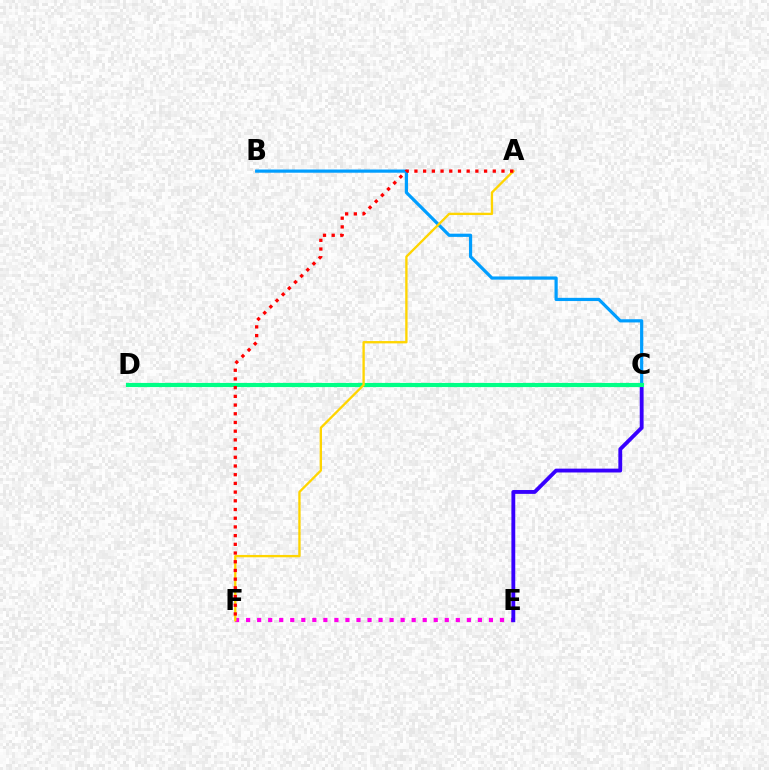{('E', 'F'): [{'color': '#ff00ed', 'line_style': 'dotted', 'thickness': 3.0}], ('C', 'E'): [{'color': '#3700ff', 'line_style': 'solid', 'thickness': 2.77}], ('C', 'D'): [{'color': '#4fff00', 'line_style': 'dashed', 'thickness': 2.55}, {'color': '#00ff86', 'line_style': 'solid', 'thickness': 2.99}], ('B', 'C'): [{'color': '#009eff', 'line_style': 'solid', 'thickness': 2.31}], ('A', 'F'): [{'color': '#ffd500', 'line_style': 'solid', 'thickness': 1.68}, {'color': '#ff0000', 'line_style': 'dotted', 'thickness': 2.36}]}